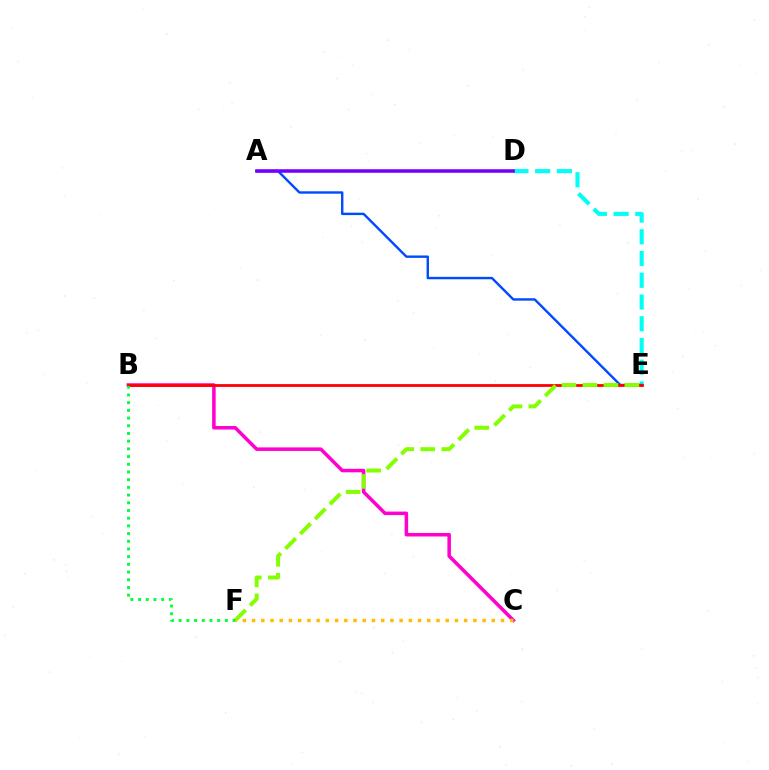{('D', 'E'): [{'color': '#00fff6', 'line_style': 'dashed', 'thickness': 2.95}], ('A', 'E'): [{'color': '#004bff', 'line_style': 'solid', 'thickness': 1.73}], ('B', 'C'): [{'color': '#ff00cf', 'line_style': 'solid', 'thickness': 2.54}], ('A', 'D'): [{'color': '#7200ff', 'line_style': 'solid', 'thickness': 2.55}], ('B', 'E'): [{'color': '#ff0000', 'line_style': 'solid', 'thickness': 2.0}], ('E', 'F'): [{'color': '#84ff00', 'line_style': 'dashed', 'thickness': 2.85}], ('C', 'F'): [{'color': '#ffbd00', 'line_style': 'dotted', 'thickness': 2.51}], ('B', 'F'): [{'color': '#00ff39', 'line_style': 'dotted', 'thickness': 2.09}]}